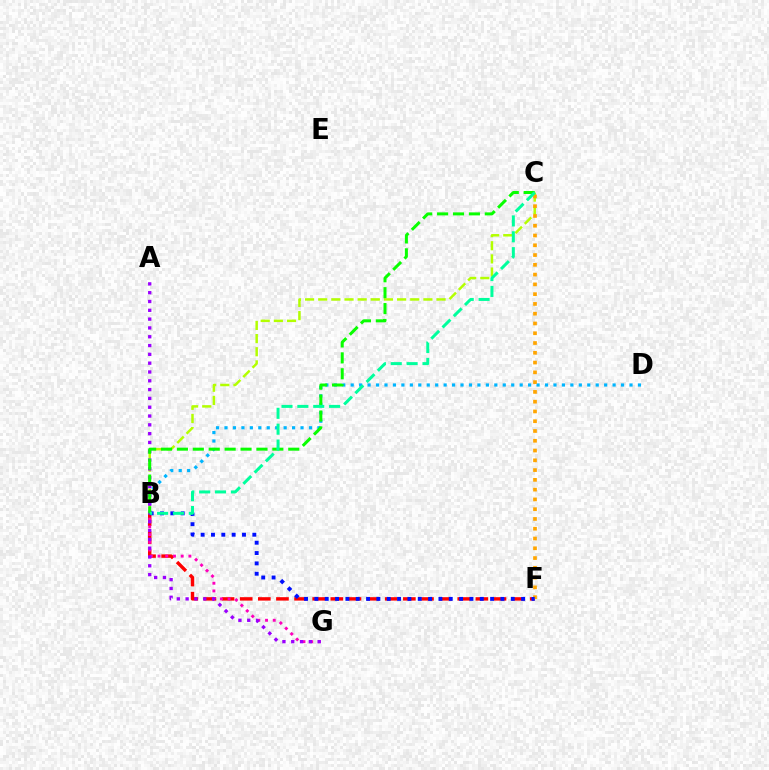{('B', 'F'): [{'color': '#ff0000', 'line_style': 'dashed', 'thickness': 2.46}, {'color': '#0010ff', 'line_style': 'dotted', 'thickness': 2.81}], ('B', 'C'): [{'color': '#b3ff00', 'line_style': 'dashed', 'thickness': 1.79}, {'color': '#08ff00', 'line_style': 'dashed', 'thickness': 2.16}, {'color': '#00ff9d', 'line_style': 'dashed', 'thickness': 2.16}], ('B', 'D'): [{'color': '#00b5ff', 'line_style': 'dotted', 'thickness': 2.3}], ('B', 'G'): [{'color': '#ff00bd', 'line_style': 'dotted', 'thickness': 2.1}], ('A', 'G'): [{'color': '#9b00ff', 'line_style': 'dotted', 'thickness': 2.39}], ('C', 'F'): [{'color': '#ffa500', 'line_style': 'dotted', 'thickness': 2.66}]}